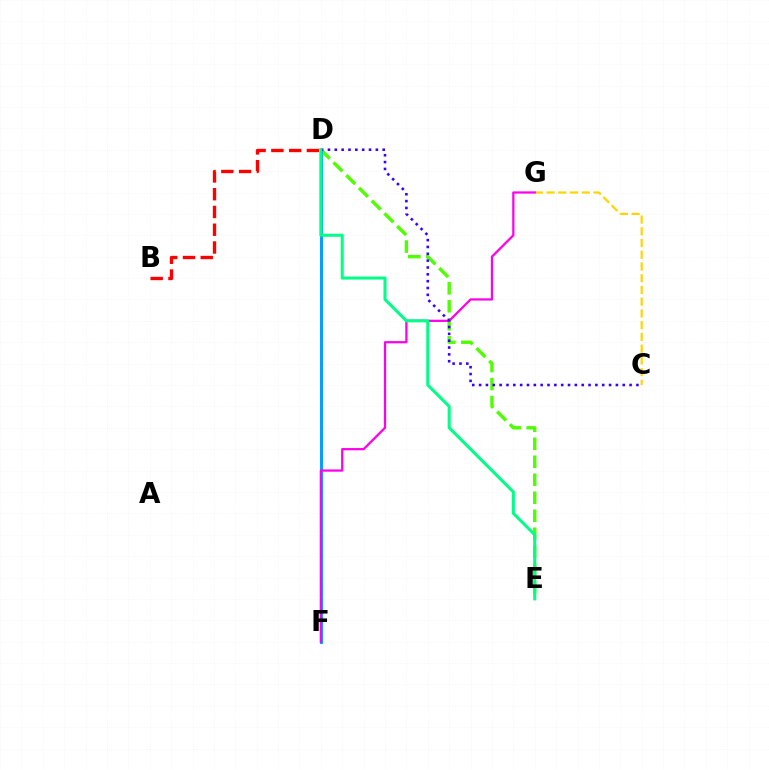{('D', 'E'): [{'color': '#4fff00', 'line_style': 'dashed', 'thickness': 2.45}, {'color': '#00ff86', 'line_style': 'solid', 'thickness': 2.19}], ('C', 'G'): [{'color': '#ffd500', 'line_style': 'dashed', 'thickness': 1.59}], ('D', 'F'): [{'color': '#009eff', 'line_style': 'solid', 'thickness': 2.11}], ('B', 'D'): [{'color': '#ff0000', 'line_style': 'dashed', 'thickness': 2.41}], ('F', 'G'): [{'color': '#ff00ed', 'line_style': 'solid', 'thickness': 1.62}], ('C', 'D'): [{'color': '#3700ff', 'line_style': 'dotted', 'thickness': 1.86}]}